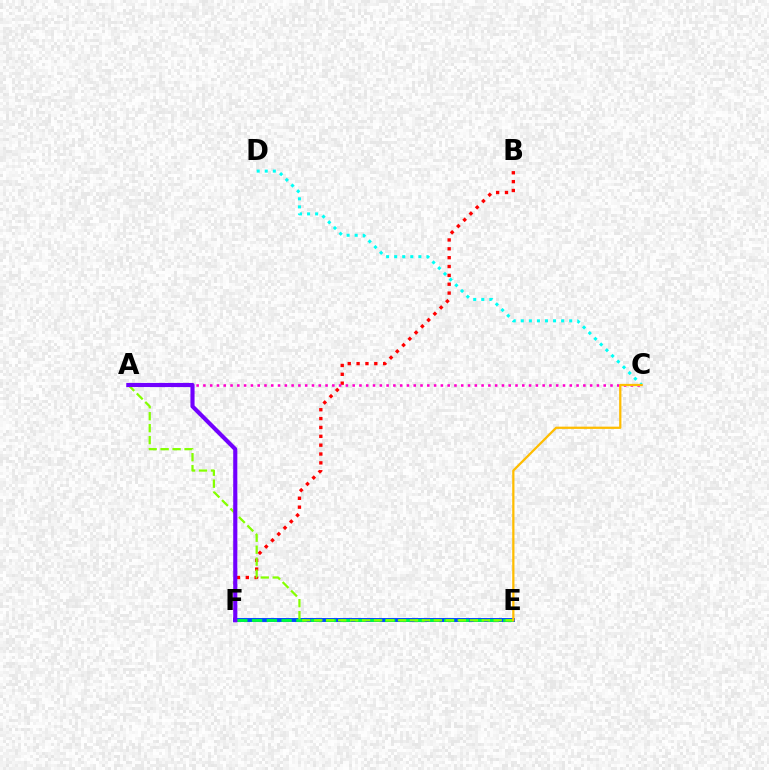{('C', 'D'): [{'color': '#00fff6', 'line_style': 'dotted', 'thickness': 2.19}], ('B', 'F'): [{'color': '#ff0000', 'line_style': 'dotted', 'thickness': 2.41}], ('E', 'F'): [{'color': '#004bff', 'line_style': 'solid', 'thickness': 2.83}, {'color': '#00ff39', 'line_style': 'dashed', 'thickness': 2.01}], ('A', 'C'): [{'color': '#ff00cf', 'line_style': 'dotted', 'thickness': 1.84}], ('A', 'E'): [{'color': '#84ff00', 'line_style': 'dashed', 'thickness': 1.63}], ('A', 'F'): [{'color': '#7200ff', 'line_style': 'solid', 'thickness': 2.97}], ('C', 'E'): [{'color': '#ffbd00', 'line_style': 'solid', 'thickness': 1.62}]}